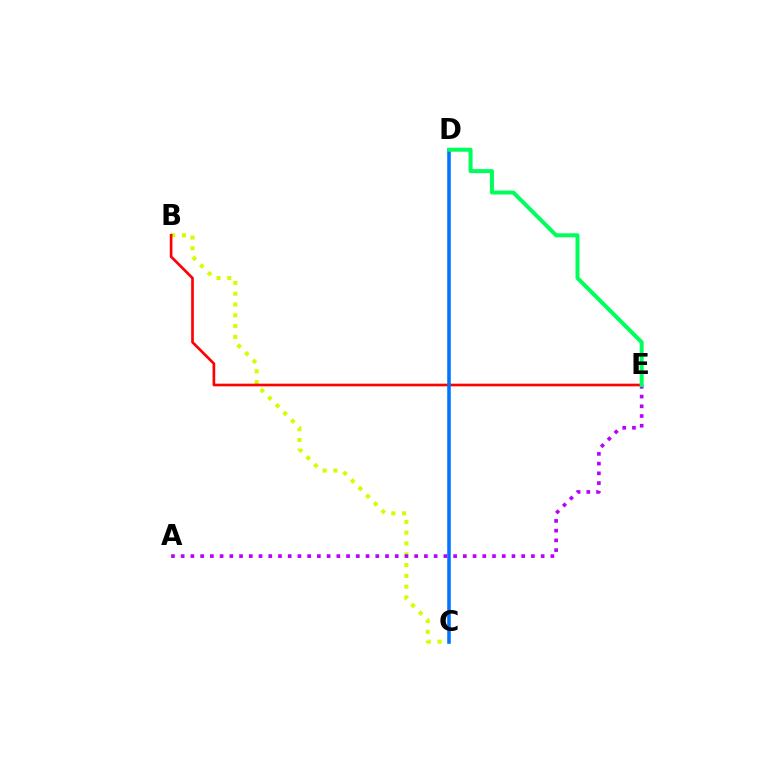{('B', 'C'): [{'color': '#d1ff00', 'line_style': 'dotted', 'thickness': 2.94}], ('B', 'E'): [{'color': '#ff0000', 'line_style': 'solid', 'thickness': 1.92}], ('C', 'D'): [{'color': '#0074ff', 'line_style': 'solid', 'thickness': 2.55}], ('A', 'E'): [{'color': '#b900ff', 'line_style': 'dotted', 'thickness': 2.64}], ('D', 'E'): [{'color': '#00ff5c', 'line_style': 'solid', 'thickness': 2.89}]}